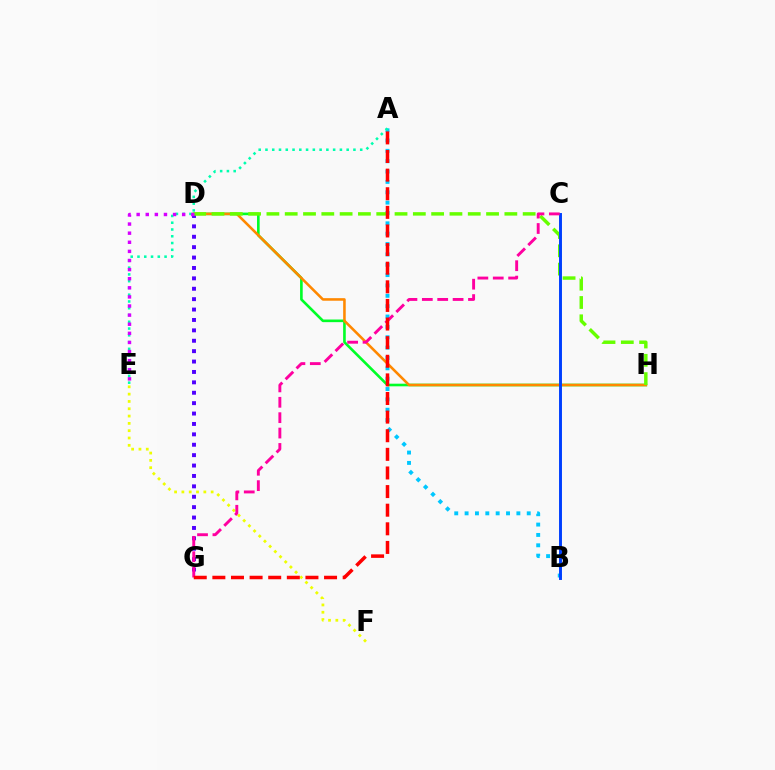{('D', 'G'): [{'color': '#4f00ff', 'line_style': 'dotted', 'thickness': 2.83}], ('D', 'H'): [{'color': '#00ff27', 'line_style': 'solid', 'thickness': 1.89}, {'color': '#ff8800', 'line_style': 'solid', 'thickness': 1.85}, {'color': '#66ff00', 'line_style': 'dashed', 'thickness': 2.49}], ('A', 'B'): [{'color': '#00c7ff', 'line_style': 'dotted', 'thickness': 2.81}], ('E', 'F'): [{'color': '#eeff00', 'line_style': 'dotted', 'thickness': 1.99}], ('B', 'C'): [{'color': '#003fff', 'line_style': 'solid', 'thickness': 2.11}], ('C', 'G'): [{'color': '#ff00a0', 'line_style': 'dashed', 'thickness': 2.09}], ('A', 'E'): [{'color': '#00ffaf', 'line_style': 'dotted', 'thickness': 1.84}], ('D', 'E'): [{'color': '#d600ff', 'line_style': 'dotted', 'thickness': 2.47}], ('A', 'G'): [{'color': '#ff0000', 'line_style': 'dashed', 'thickness': 2.53}]}